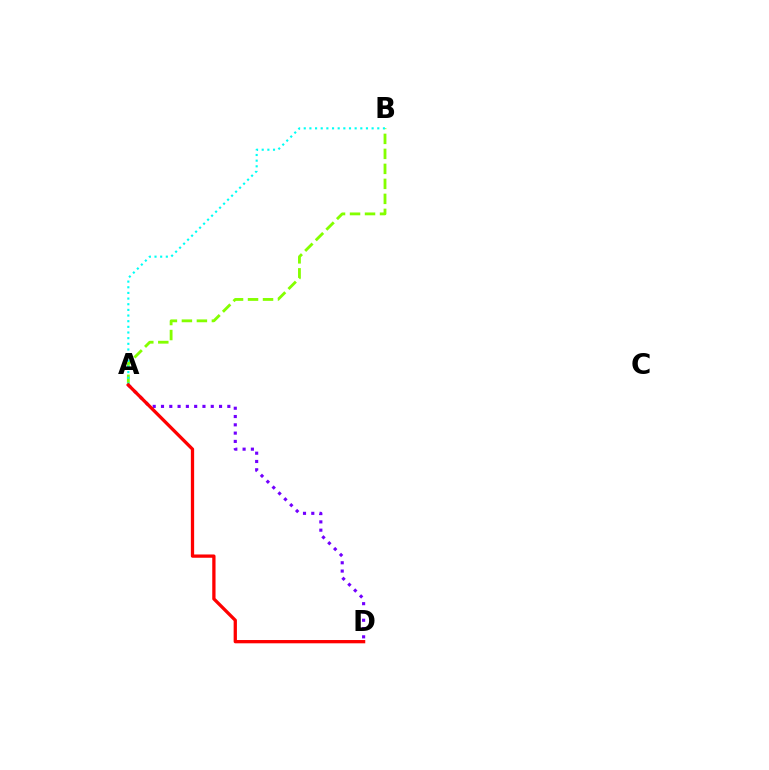{('A', 'B'): [{'color': '#84ff00', 'line_style': 'dashed', 'thickness': 2.04}, {'color': '#00fff6', 'line_style': 'dotted', 'thickness': 1.54}], ('A', 'D'): [{'color': '#7200ff', 'line_style': 'dotted', 'thickness': 2.25}, {'color': '#ff0000', 'line_style': 'solid', 'thickness': 2.36}]}